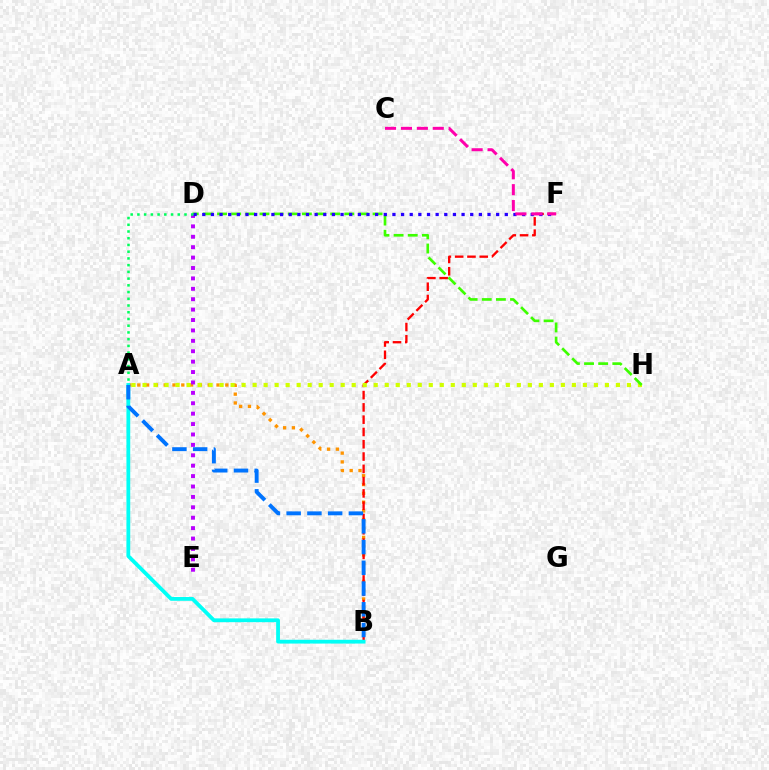{('A', 'B'): [{'color': '#ff9400', 'line_style': 'dotted', 'thickness': 2.39}, {'color': '#00fff6', 'line_style': 'solid', 'thickness': 2.73}, {'color': '#0074ff', 'line_style': 'dashed', 'thickness': 2.82}], ('B', 'F'): [{'color': '#ff0000', 'line_style': 'dashed', 'thickness': 1.67}], ('A', 'H'): [{'color': '#d1ff00', 'line_style': 'dotted', 'thickness': 2.99}], ('D', 'H'): [{'color': '#3dff00', 'line_style': 'dashed', 'thickness': 1.92}], ('D', 'E'): [{'color': '#b900ff', 'line_style': 'dotted', 'thickness': 2.83}], ('D', 'F'): [{'color': '#2500ff', 'line_style': 'dotted', 'thickness': 2.35}], ('A', 'D'): [{'color': '#00ff5c', 'line_style': 'dotted', 'thickness': 1.83}], ('C', 'F'): [{'color': '#ff00ac', 'line_style': 'dashed', 'thickness': 2.16}]}